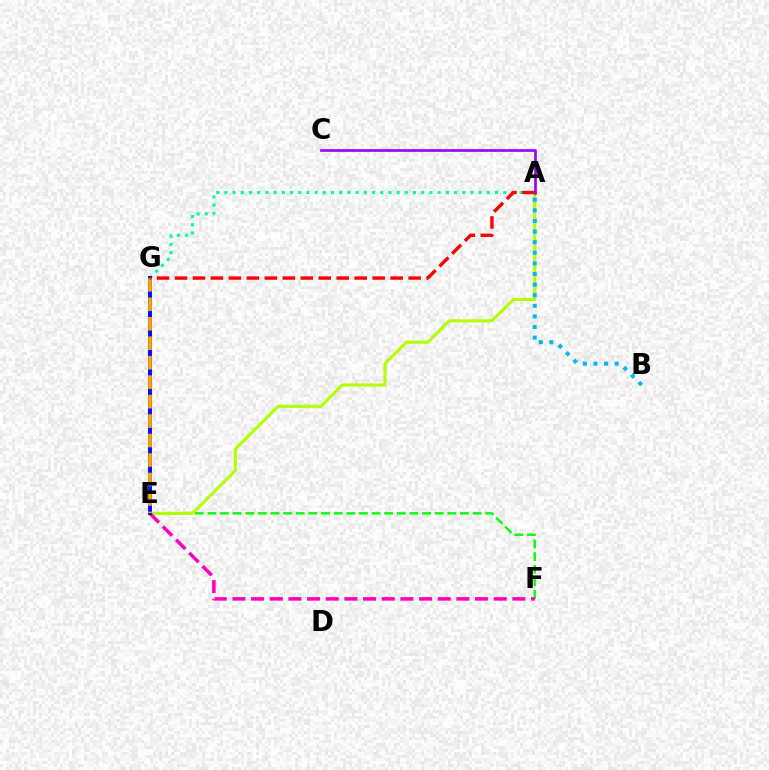{('A', 'G'): [{'color': '#00ff9d', 'line_style': 'dotted', 'thickness': 2.23}, {'color': '#ff0000', 'line_style': 'dashed', 'thickness': 2.44}], ('E', 'F'): [{'color': '#08ff00', 'line_style': 'dashed', 'thickness': 1.72}, {'color': '#ff00bd', 'line_style': 'dashed', 'thickness': 2.54}], ('A', 'E'): [{'color': '#b3ff00', 'line_style': 'solid', 'thickness': 2.22}], ('A', 'C'): [{'color': '#9b00ff', 'line_style': 'solid', 'thickness': 1.93}], ('A', 'B'): [{'color': '#00b5ff', 'line_style': 'dotted', 'thickness': 2.88}], ('E', 'G'): [{'color': '#0010ff', 'line_style': 'solid', 'thickness': 2.85}, {'color': '#ffa500', 'line_style': 'dashed', 'thickness': 2.64}]}